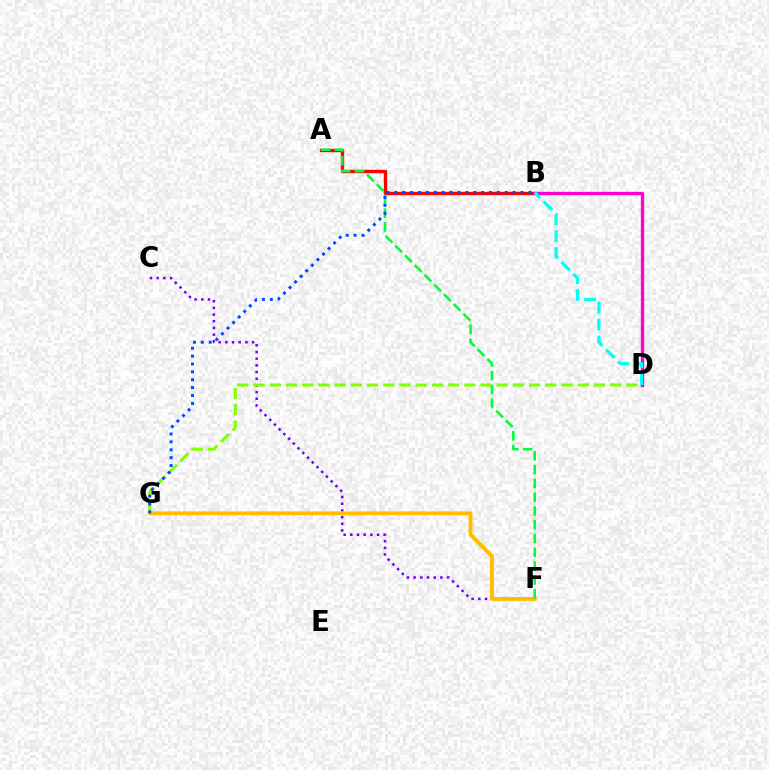{('A', 'B'): [{'color': '#ff0000', 'line_style': 'solid', 'thickness': 2.43}], ('C', 'F'): [{'color': '#7200ff', 'line_style': 'dotted', 'thickness': 1.82}], ('B', 'D'): [{'color': '#ff00cf', 'line_style': 'solid', 'thickness': 2.4}, {'color': '#00fff6', 'line_style': 'dashed', 'thickness': 2.3}], ('F', 'G'): [{'color': '#ffbd00', 'line_style': 'solid', 'thickness': 2.78}], ('A', 'F'): [{'color': '#00ff39', 'line_style': 'dashed', 'thickness': 1.87}], ('D', 'G'): [{'color': '#84ff00', 'line_style': 'dashed', 'thickness': 2.2}], ('B', 'G'): [{'color': '#004bff', 'line_style': 'dotted', 'thickness': 2.14}]}